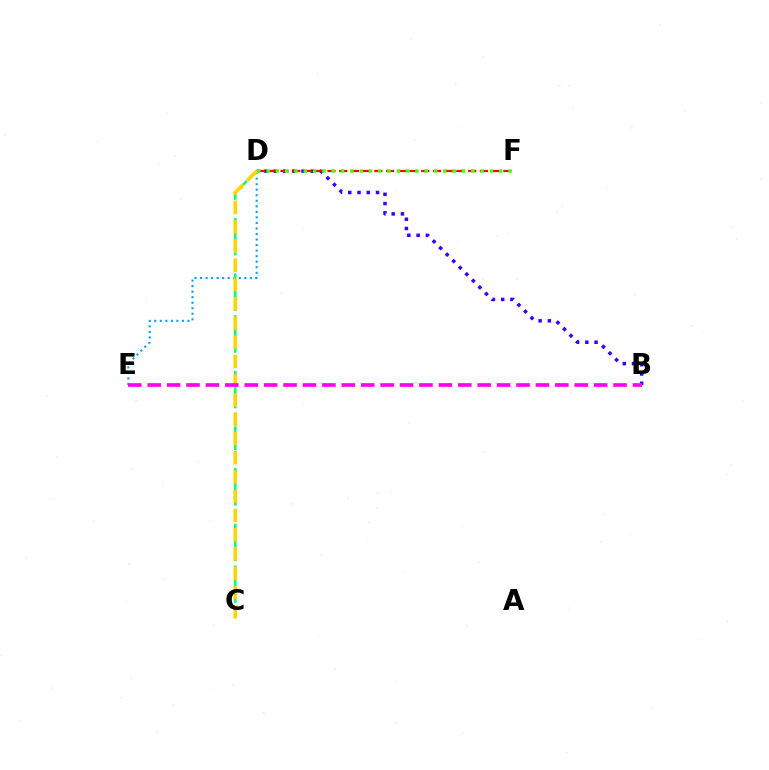{('D', 'E'): [{'color': '#009eff', 'line_style': 'dotted', 'thickness': 1.5}], ('C', 'D'): [{'color': '#00ff86', 'line_style': 'dashed', 'thickness': 1.89}, {'color': '#ffd500', 'line_style': 'dashed', 'thickness': 2.62}], ('B', 'D'): [{'color': '#3700ff', 'line_style': 'dotted', 'thickness': 2.52}], ('D', 'F'): [{'color': '#ff0000', 'line_style': 'dashed', 'thickness': 1.59}, {'color': '#4fff00', 'line_style': 'dotted', 'thickness': 2.53}], ('B', 'E'): [{'color': '#ff00ed', 'line_style': 'dashed', 'thickness': 2.64}]}